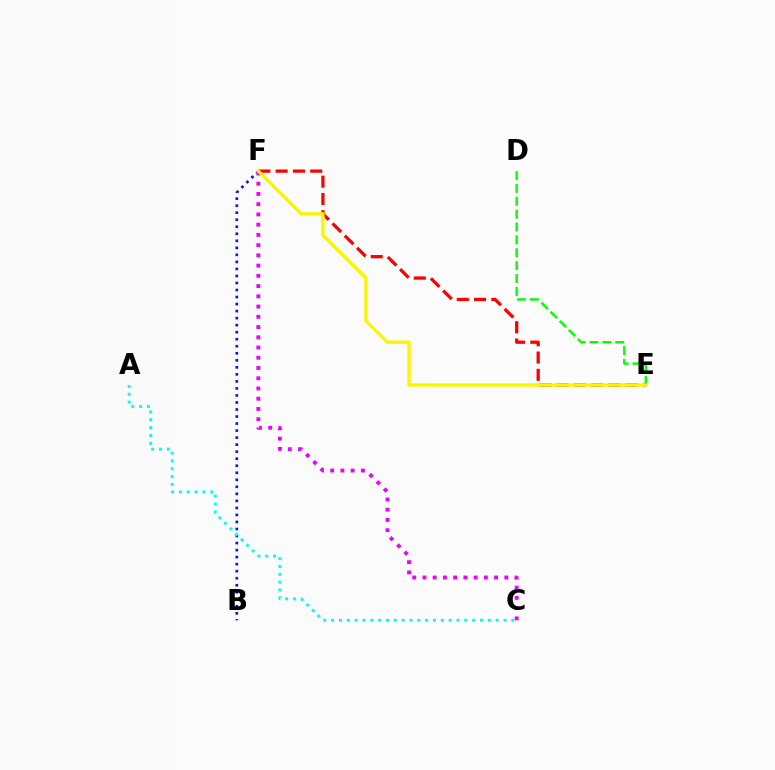{('D', 'E'): [{'color': '#08ff00', 'line_style': 'dashed', 'thickness': 1.75}], ('E', 'F'): [{'color': '#ff0000', 'line_style': 'dashed', 'thickness': 2.35}, {'color': '#fcf500', 'line_style': 'solid', 'thickness': 2.42}], ('B', 'F'): [{'color': '#0010ff', 'line_style': 'dotted', 'thickness': 1.91}], ('C', 'F'): [{'color': '#ee00ff', 'line_style': 'dotted', 'thickness': 2.78}], ('A', 'C'): [{'color': '#00fff6', 'line_style': 'dotted', 'thickness': 2.13}]}